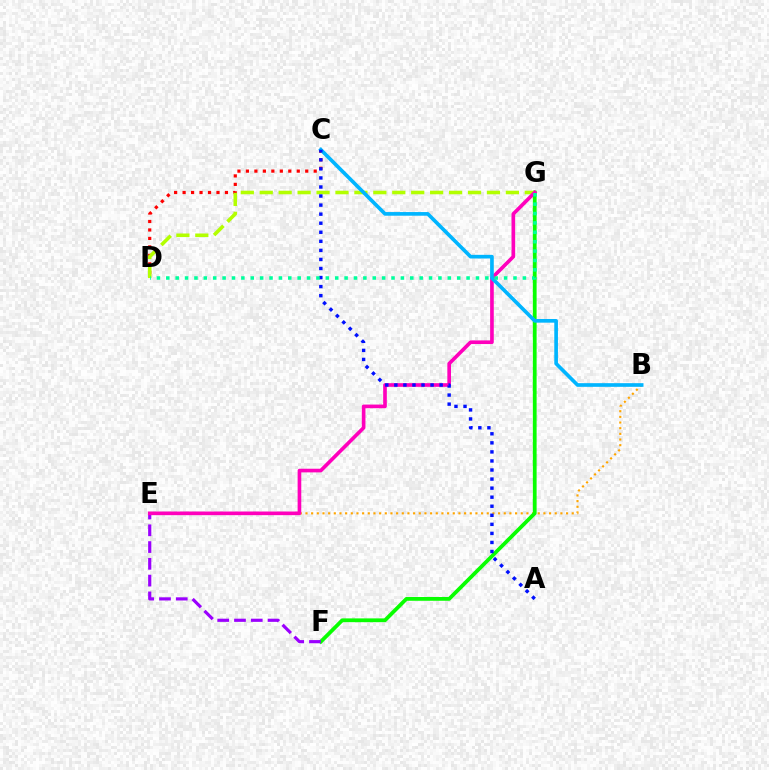{('C', 'D'): [{'color': '#ff0000', 'line_style': 'dotted', 'thickness': 2.3}], ('B', 'E'): [{'color': '#ffa500', 'line_style': 'dotted', 'thickness': 1.54}], ('F', 'G'): [{'color': '#08ff00', 'line_style': 'solid', 'thickness': 2.72}], ('E', 'F'): [{'color': '#9b00ff', 'line_style': 'dashed', 'thickness': 2.28}], ('D', 'G'): [{'color': '#b3ff00', 'line_style': 'dashed', 'thickness': 2.57}, {'color': '#00ff9d', 'line_style': 'dotted', 'thickness': 2.55}], ('E', 'G'): [{'color': '#ff00bd', 'line_style': 'solid', 'thickness': 2.63}], ('B', 'C'): [{'color': '#00b5ff', 'line_style': 'solid', 'thickness': 2.63}], ('A', 'C'): [{'color': '#0010ff', 'line_style': 'dotted', 'thickness': 2.46}]}